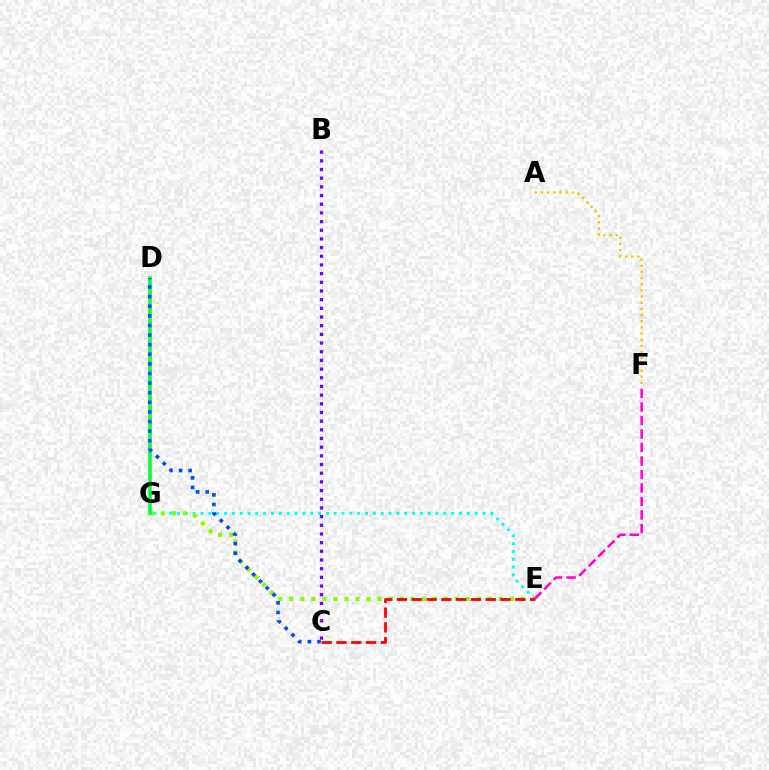{('E', 'G'): [{'color': '#00fff6', 'line_style': 'dotted', 'thickness': 2.13}, {'color': '#84ff00', 'line_style': 'dotted', 'thickness': 3.0}], ('B', 'C'): [{'color': '#7200ff', 'line_style': 'dotted', 'thickness': 2.36}], ('A', 'F'): [{'color': '#ffbd00', 'line_style': 'dotted', 'thickness': 1.68}], ('C', 'E'): [{'color': '#ff0000', 'line_style': 'dashed', 'thickness': 2.01}], ('D', 'G'): [{'color': '#00ff39', 'line_style': 'solid', 'thickness': 2.57}], ('C', 'D'): [{'color': '#004bff', 'line_style': 'dotted', 'thickness': 2.61}], ('E', 'F'): [{'color': '#ff00cf', 'line_style': 'dashed', 'thickness': 1.83}]}